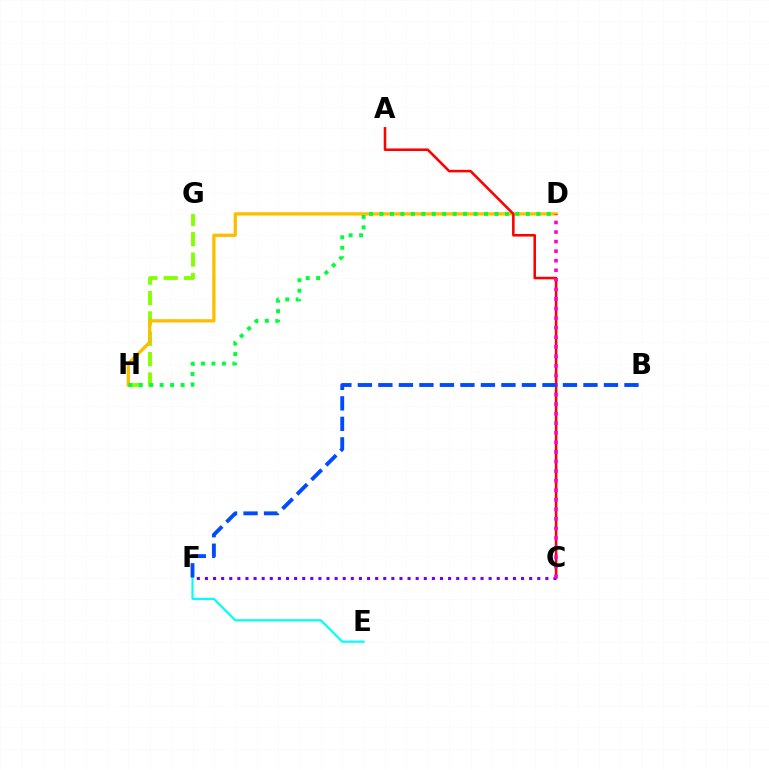{('G', 'H'): [{'color': '#84ff00', 'line_style': 'dashed', 'thickness': 2.77}], ('E', 'F'): [{'color': '#00fff6', 'line_style': 'solid', 'thickness': 1.57}], ('D', 'H'): [{'color': '#ffbd00', 'line_style': 'solid', 'thickness': 2.39}, {'color': '#00ff39', 'line_style': 'dotted', 'thickness': 2.84}], ('C', 'F'): [{'color': '#7200ff', 'line_style': 'dotted', 'thickness': 2.2}], ('A', 'C'): [{'color': '#ff0000', 'line_style': 'solid', 'thickness': 1.84}], ('C', 'D'): [{'color': '#ff00cf', 'line_style': 'dotted', 'thickness': 2.6}], ('B', 'F'): [{'color': '#004bff', 'line_style': 'dashed', 'thickness': 2.79}]}